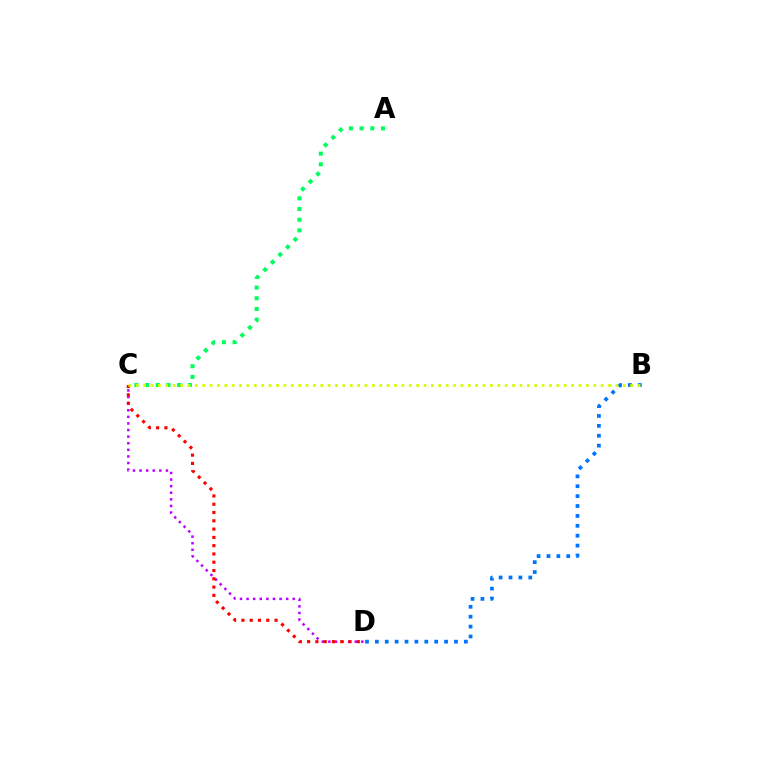{('B', 'D'): [{'color': '#0074ff', 'line_style': 'dotted', 'thickness': 2.69}], ('C', 'D'): [{'color': '#b900ff', 'line_style': 'dotted', 'thickness': 1.79}, {'color': '#ff0000', 'line_style': 'dotted', 'thickness': 2.25}], ('A', 'C'): [{'color': '#00ff5c', 'line_style': 'dotted', 'thickness': 2.91}], ('B', 'C'): [{'color': '#d1ff00', 'line_style': 'dotted', 'thickness': 2.0}]}